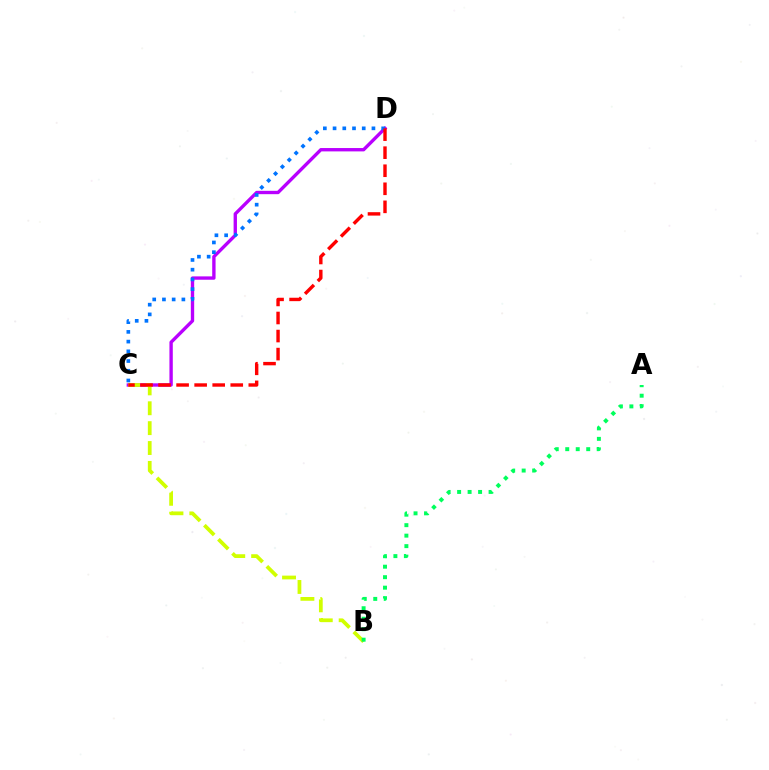{('C', 'D'): [{'color': '#b900ff', 'line_style': 'solid', 'thickness': 2.42}, {'color': '#0074ff', 'line_style': 'dotted', 'thickness': 2.64}, {'color': '#ff0000', 'line_style': 'dashed', 'thickness': 2.45}], ('B', 'C'): [{'color': '#d1ff00', 'line_style': 'dashed', 'thickness': 2.7}], ('A', 'B'): [{'color': '#00ff5c', 'line_style': 'dotted', 'thickness': 2.85}]}